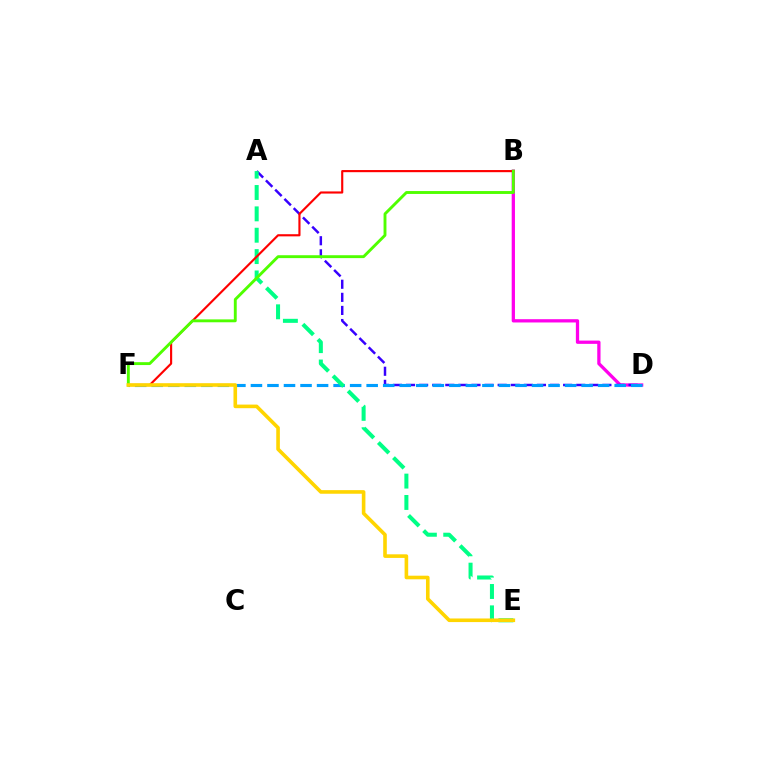{('B', 'D'): [{'color': '#ff00ed', 'line_style': 'solid', 'thickness': 2.36}], ('A', 'D'): [{'color': '#3700ff', 'line_style': 'dashed', 'thickness': 1.78}], ('D', 'F'): [{'color': '#009eff', 'line_style': 'dashed', 'thickness': 2.25}], ('A', 'E'): [{'color': '#00ff86', 'line_style': 'dashed', 'thickness': 2.9}], ('B', 'F'): [{'color': '#ff0000', 'line_style': 'solid', 'thickness': 1.54}, {'color': '#4fff00', 'line_style': 'solid', 'thickness': 2.08}], ('E', 'F'): [{'color': '#ffd500', 'line_style': 'solid', 'thickness': 2.6}]}